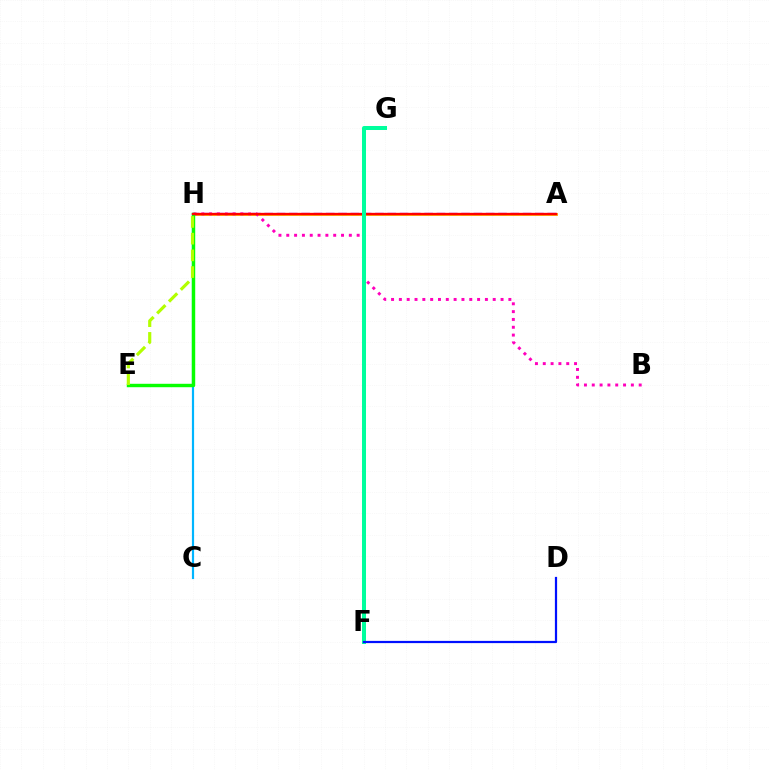{('A', 'H'): [{'color': '#9b00ff', 'line_style': 'dashed', 'thickness': 1.67}, {'color': '#ffa500', 'line_style': 'solid', 'thickness': 2.02}, {'color': '#ff0000', 'line_style': 'solid', 'thickness': 1.66}], ('C', 'H'): [{'color': '#00b5ff', 'line_style': 'solid', 'thickness': 1.58}], ('B', 'H'): [{'color': '#ff00bd', 'line_style': 'dotted', 'thickness': 2.12}], ('E', 'H'): [{'color': '#08ff00', 'line_style': 'solid', 'thickness': 2.46}, {'color': '#b3ff00', 'line_style': 'dashed', 'thickness': 2.27}], ('F', 'G'): [{'color': '#00ff9d', 'line_style': 'solid', 'thickness': 2.89}], ('D', 'F'): [{'color': '#0010ff', 'line_style': 'solid', 'thickness': 1.6}]}